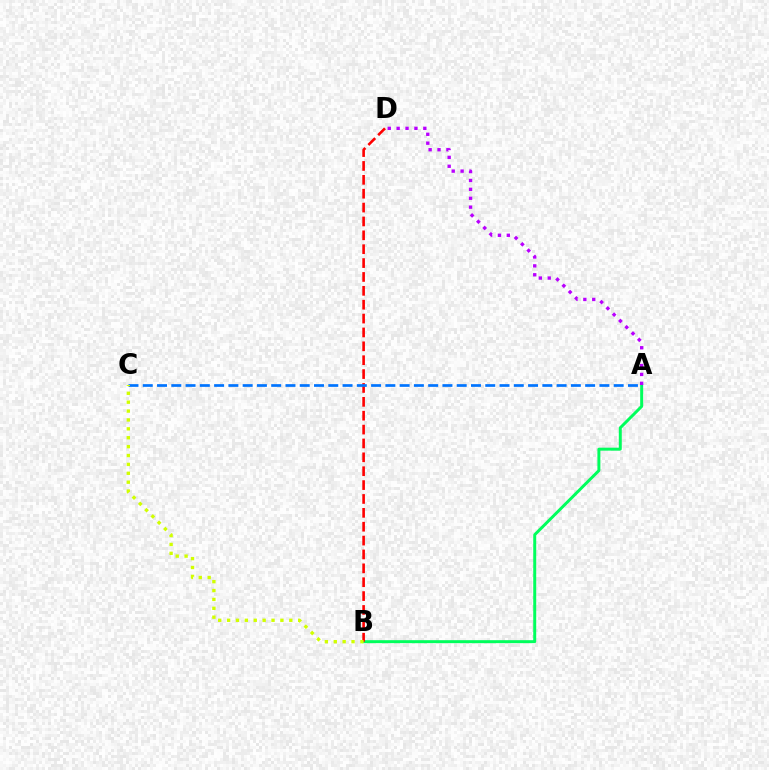{('A', 'B'): [{'color': '#00ff5c', 'line_style': 'solid', 'thickness': 2.14}], ('B', 'D'): [{'color': '#ff0000', 'line_style': 'dashed', 'thickness': 1.88}], ('A', 'C'): [{'color': '#0074ff', 'line_style': 'dashed', 'thickness': 1.94}], ('A', 'D'): [{'color': '#b900ff', 'line_style': 'dotted', 'thickness': 2.42}], ('B', 'C'): [{'color': '#d1ff00', 'line_style': 'dotted', 'thickness': 2.41}]}